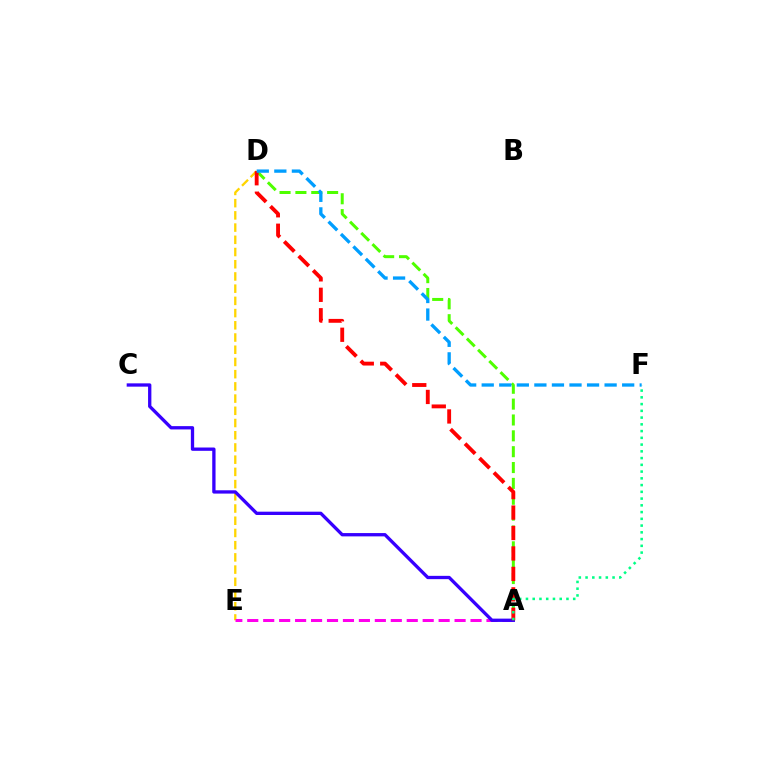{('A', 'D'): [{'color': '#4fff00', 'line_style': 'dashed', 'thickness': 2.15}, {'color': '#ff0000', 'line_style': 'dashed', 'thickness': 2.78}], ('D', 'E'): [{'color': '#ffd500', 'line_style': 'dashed', 'thickness': 1.66}], ('A', 'E'): [{'color': '#ff00ed', 'line_style': 'dashed', 'thickness': 2.17}], ('A', 'C'): [{'color': '#3700ff', 'line_style': 'solid', 'thickness': 2.38}], ('A', 'F'): [{'color': '#00ff86', 'line_style': 'dotted', 'thickness': 1.83}], ('D', 'F'): [{'color': '#009eff', 'line_style': 'dashed', 'thickness': 2.38}]}